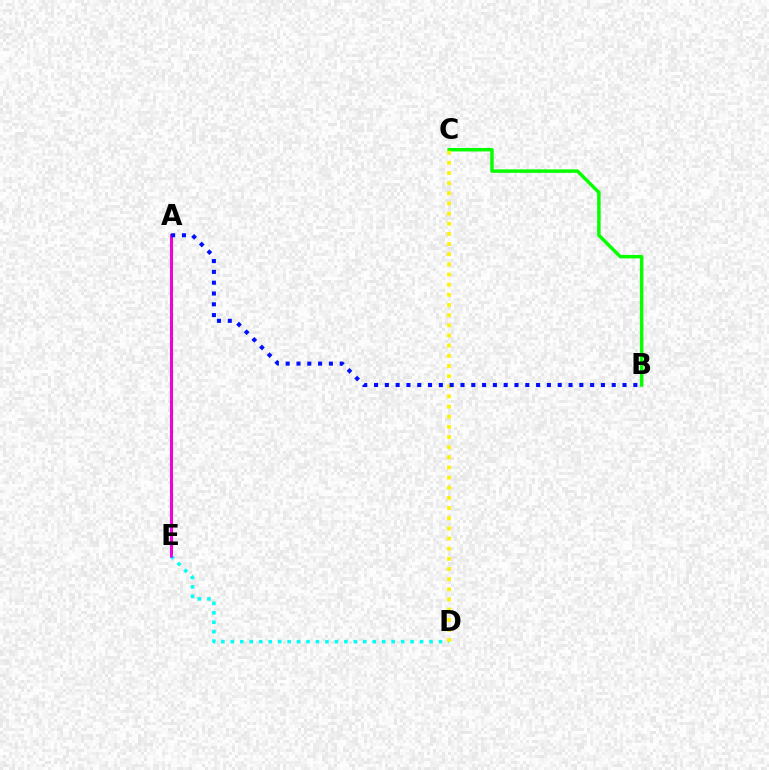{('A', 'E'): [{'color': '#ff0000', 'line_style': 'solid', 'thickness': 2.19}, {'color': '#ee00ff', 'line_style': 'solid', 'thickness': 1.84}], ('D', 'E'): [{'color': '#00fff6', 'line_style': 'dotted', 'thickness': 2.57}], ('B', 'C'): [{'color': '#08ff00', 'line_style': 'solid', 'thickness': 2.5}], ('C', 'D'): [{'color': '#fcf500', 'line_style': 'dotted', 'thickness': 2.76}], ('A', 'B'): [{'color': '#0010ff', 'line_style': 'dotted', 'thickness': 2.94}]}